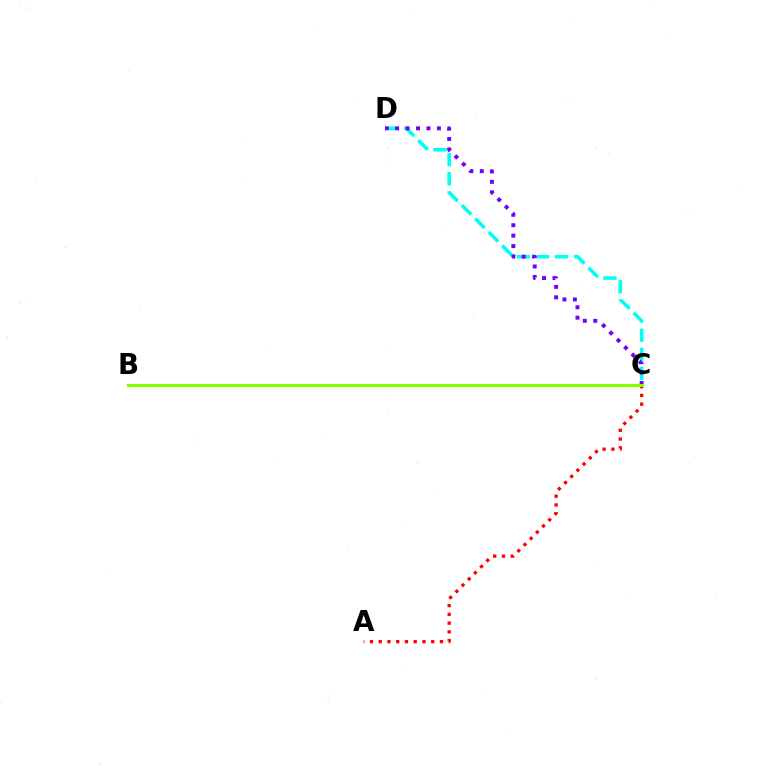{('C', 'D'): [{'color': '#00fff6', 'line_style': 'dashed', 'thickness': 2.59}, {'color': '#7200ff', 'line_style': 'dotted', 'thickness': 2.84}], ('A', 'C'): [{'color': '#ff0000', 'line_style': 'dotted', 'thickness': 2.38}], ('B', 'C'): [{'color': '#84ff00', 'line_style': 'solid', 'thickness': 2.2}]}